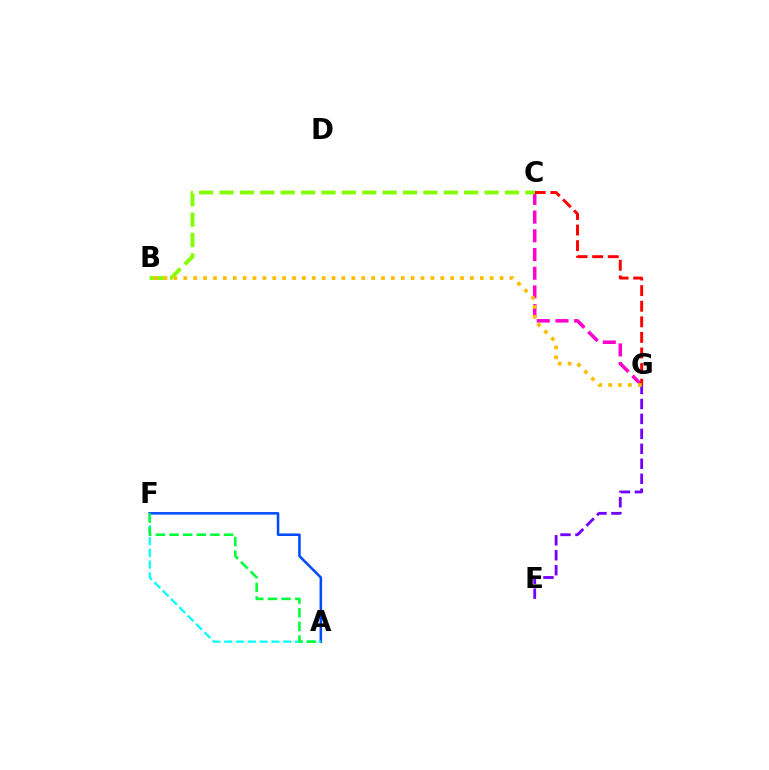{('C', 'G'): [{'color': '#ff00cf', 'line_style': 'dashed', 'thickness': 2.54}, {'color': '#ff0000', 'line_style': 'dashed', 'thickness': 2.12}], ('A', 'F'): [{'color': '#004bff', 'line_style': 'solid', 'thickness': 1.83}, {'color': '#00fff6', 'line_style': 'dashed', 'thickness': 1.6}, {'color': '#00ff39', 'line_style': 'dashed', 'thickness': 1.85}], ('B', 'C'): [{'color': '#84ff00', 'line_style': 'dashed', 'thickness': 2.77}], ('E', 'G'): [{'color': '#7200ff', 'line_style': 'dashed', 'thickness': 2.03}], ('B', 'G'): [{'color': '#ffbd00', 'line_style': 'dotted', 'thickness': 2.69}]}